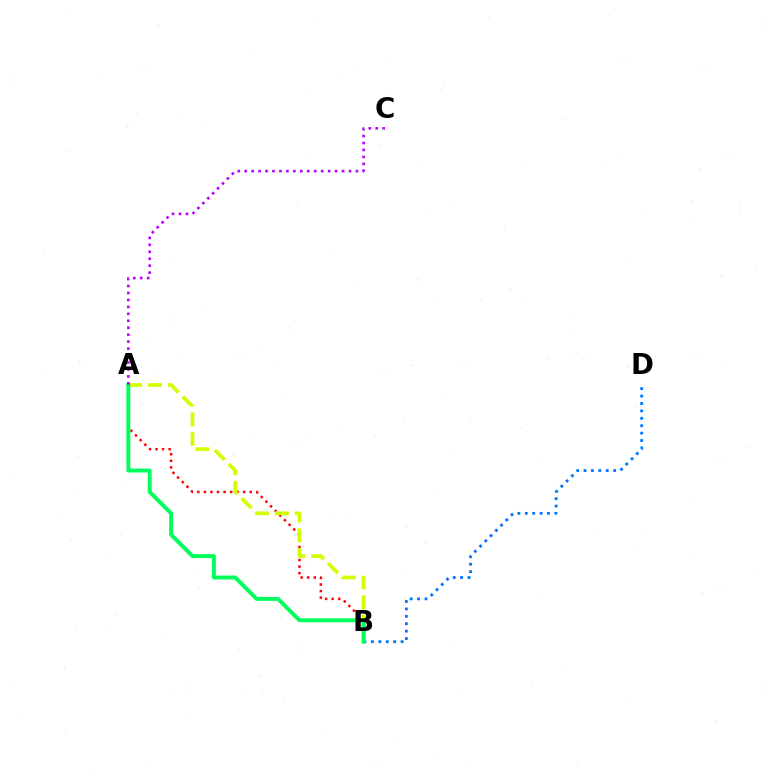{('B', 'D'): [{'color': '#0074ff', 'line_style': 'dotted', 'thickness': 2.01}], ('A', 'B'): [{'color': '#ff0000', 'line_style': 'dotted', 'thickness': 1.78}, {'color': '#d1ff00', 'line_style': 'dashed', 'thickness': 2.69}, {'color': '#00ff5c', 'line_style': 'solid', 'thickness': 2.84}], ('A', 'C'): [{'color': '#b900ff', 'line_style': 'dotted', 'thickness': 1.89}]}